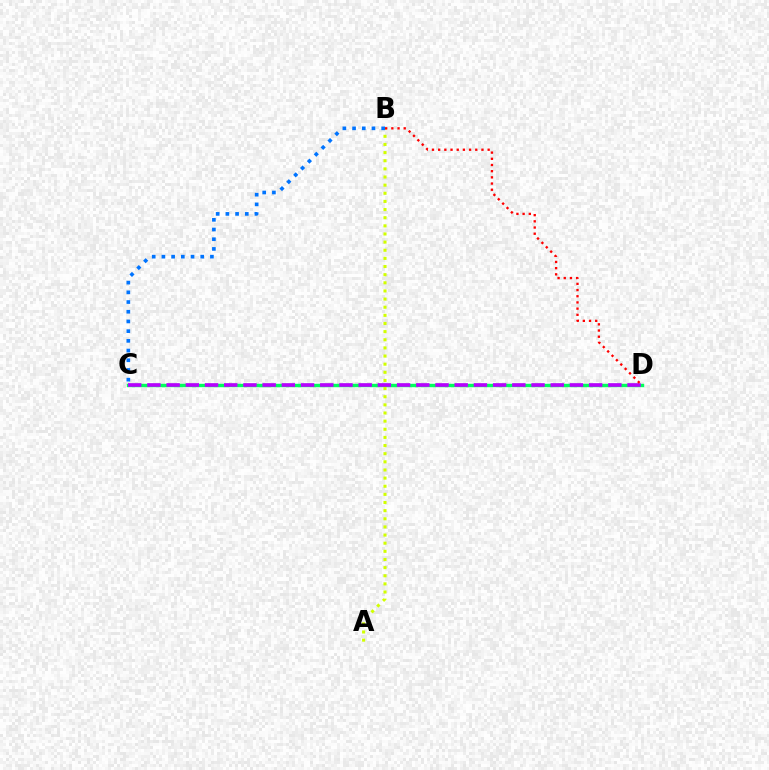{('C', 'D'): [{'color': '#00ff5c', 'line_style': 'solid', 'thickness': 2.45}, {'color': '#b900ff', 'line_style': 'dashed', 'thickness': 2.61}], ('A', 'B'): [{'color': '#d1ff00', 'line_style': 'dotted', 'thickness': 2.21}], ('B', 'C'): [{'color': '#0074ff', 'line_style': 'dotted', 'thickness': 2.64}], ('B', 'D'): [{'color': '#ff0000', 'line_style': 'dotted', 'thickness': 1.68}]}